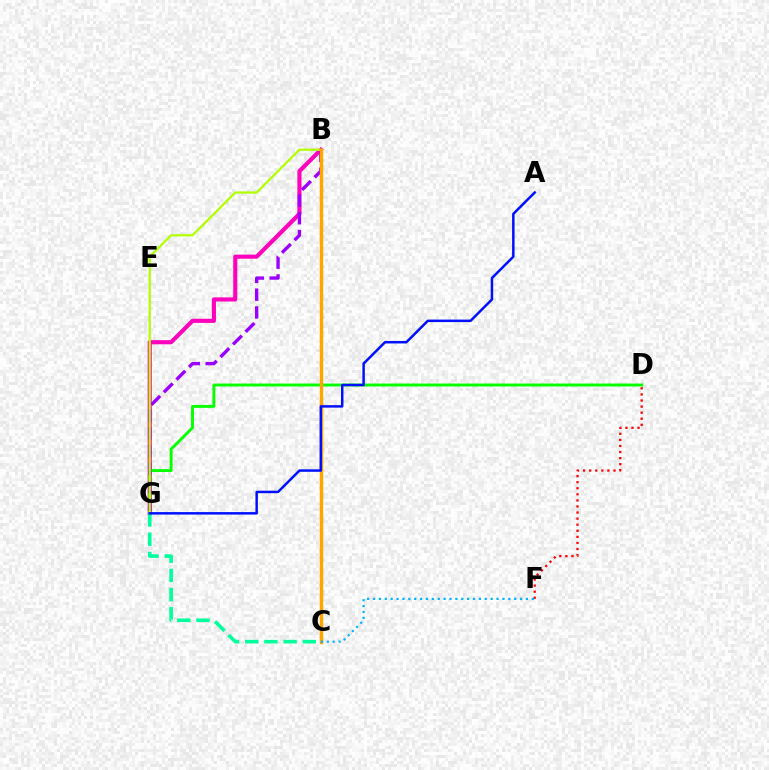{('B', 'G'): [{'color': '#ff00bd', 'line_style': 'solid', 'thickness': 2.96}, {'color': '#9b00ff', 'line_style': 'dashed', 'thickness': 2.42}, {'color': '#b3ff00', 'line_style': 'solid', 'thickness': 1.61}], ('D', 'G'): [{'color': '#08ff00', 'line_style': 'solid', 'thickness': 2.1}], ('D', 'F'): [{'color': '#ff0000', 'line_style': 'dotted', 'thickness': 1.65}], ('C', 'G'): [{'color': '#00ff9d', 'line_style': 'dashed', 'thickness': 2.61}], ('B', 'C'): [{'color': '#ffa500', 'line_style': 'solid', 'thickness': 2.49}], ('C', 'F'): [{'color': '#00b5ff', 'line_style': 'dotted', 'thickness': 1.6}], ('A', 'G'): [{'color': '#0010ff', 'line_style': 'solid', 'thickness': 1.79}]}